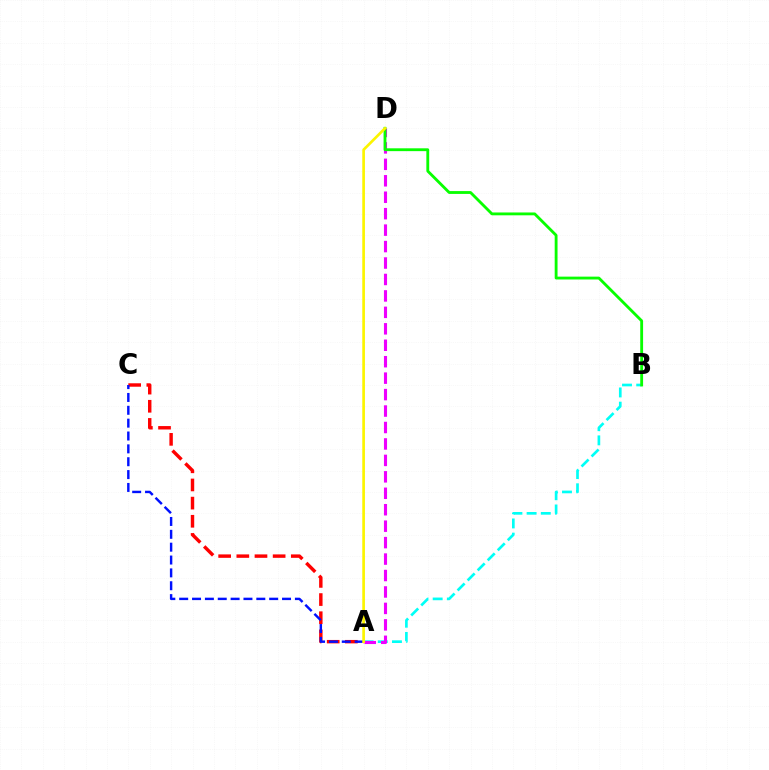{('A', 'C'): [{'color': '#ff0000', 'line_style': 'dashed', 'thickness': 2.47}, {'color': '#0010ff', 'line_style': 'dashed', 'thickness': 1.75}], ('A', 'B'): [{'color': '#00fff6', 'line_style': 'dashed', 'thickness': 1.93}], ('A', 'D'): [{'color': '#ee00ff', 'line_style': 'dashed', 'thickness': 2.23}, {'color': '#fcf500', 'line_style': 'solid', 'thickness': 1.92}], ('B', 'D'): [{'color': '#08ff00', 'line_style': 'solid', 'thickness': 2.04}]}